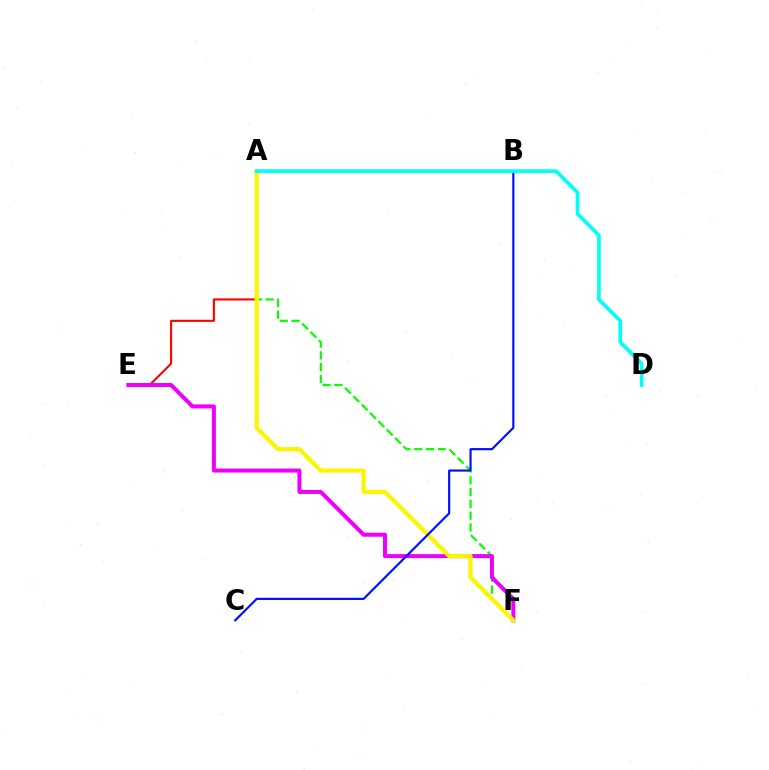{('A', 'E'): [{'color': '#ff0000', 'line_style': 'solid', 'thickness': 1.51}], ('A', 'F'): [{'color': '#08ff00', 'line_style': 'dashed', 'thickness': 1.61}, {'color': '#fcf500', 'line_style': 'solid', 'thickness': 3.0}], ('E', 'F'): [{'color': '#ee00ff', 'line_style': 'solid', 'thickness': 2.89}], ('B', 'C'): [{'color': '#0010ff', 'line_style': 'solid', 'thickness': 1.57}], ('A', 'D'): [{'color': '#00fff6', 'line_style': 'solid', 'thickness': 2.64}]}